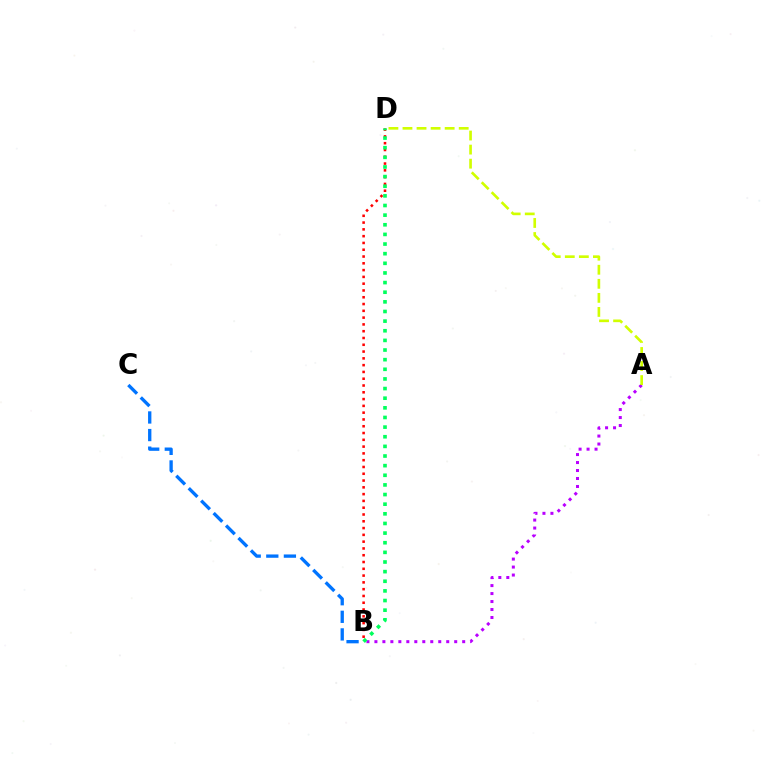{('A', 'B'): [{'color': '#b900ff', 'line_style': 'dotted', 'thickness': 2.17}], ('A', 'D'): [{'color': '#d1ff00', 'line_style': 'dashed', 'thickness': 1.91}], ('B', 'D'): [{'color': '#ff0000', 'line_style': 'dotted', 'thickness': 1.84}, {'color': '#00ff5c', 'line_style': 'dotted', 'thickness': 2.62}], ('B', 'C'): [{'color': '#0074ff', 'line_style': 'dashed', 'thickness': 2.39}]}